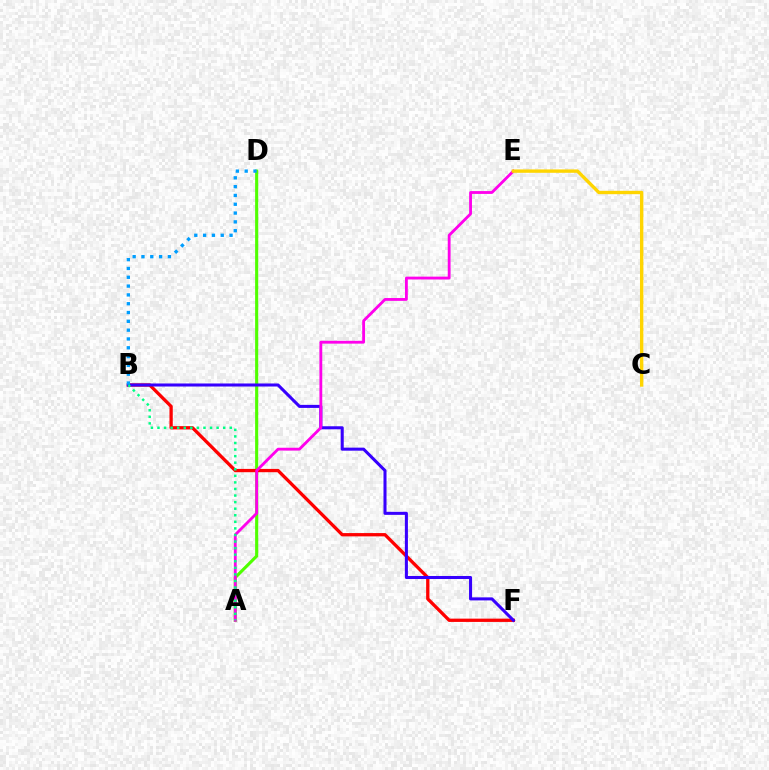{('A', 'D'): [{'color': '#4fff00', 'line_style': 'solid', 'thickness': 2.23}], ('B', 'F'): [{'color': '#ff0000', 'line_style': 'solid', 'thickness': 2.37}, {'color': '#3700ff', 'line_style': 'solid', 'thickness': 2.19}], ('A', 'E'): [{'color': '#ff00ed', 'line_style': 'solid', 'thickness': 2.04}], ('B', 'D'): [{'color': '#009eff', 'line_style': 'dotted', 'thickness': 2.39}], ('C', 'E'): [{'color': '#ffd500', 'line_style': 'solid', 'thickness': 2.43}], ('A', 'B'): [{'color': '#00ff86', 'line_style': 'dotted', 'thickness': 1.79}]}